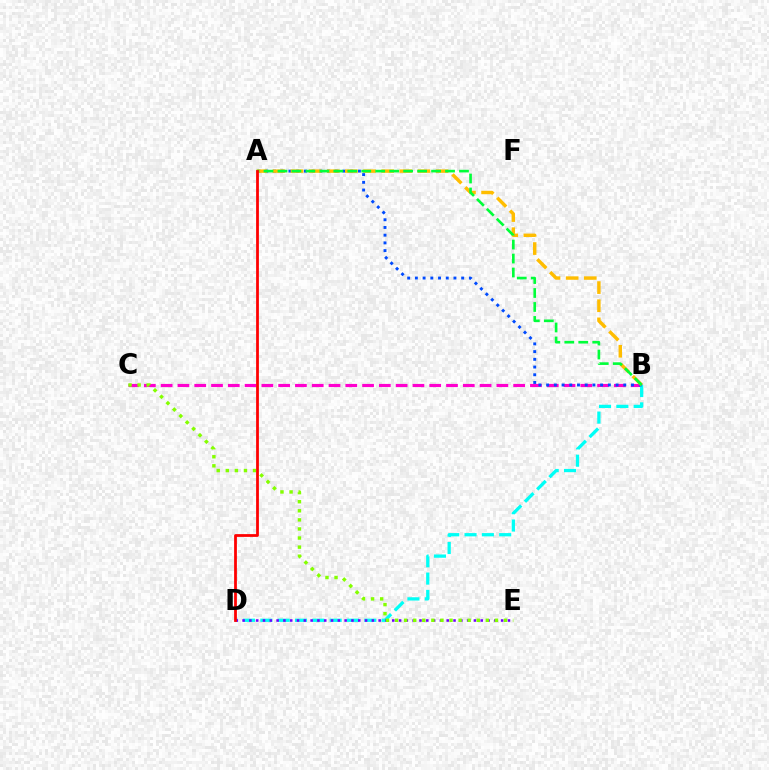{('B', 'C'): [{'color': '#ff00cf', 'line_style': 'dashed', 'thickness': 2.28}], ('B', 'D'): [{'color': '#00fff6', 'line_style': 'dashed', 'thickness': 2.35}], ('A', 'B'): [{'color': '#004bff', 'line_style': 'dotted', 'thickness': 2.1}, {'color': '#ffbd00', 'line_style': 'dashed', 'thickness': 2.46}, {'color': '#00ff39', 'line_style': 'dashed', 'thickness': 1.9}], ('D', 'E'): [{'color': '#7200ff', 'line_style': 'dotted', 'thickness': 1.85}], ('C', 'E'): [{'color': '#84ff00', 'line_style': 'dotted', 'thickness': 2.47}], ('A', 'D'): [{'color': '#ff0000', 'line_style': 'solid', 'thickness': 2.0}]}